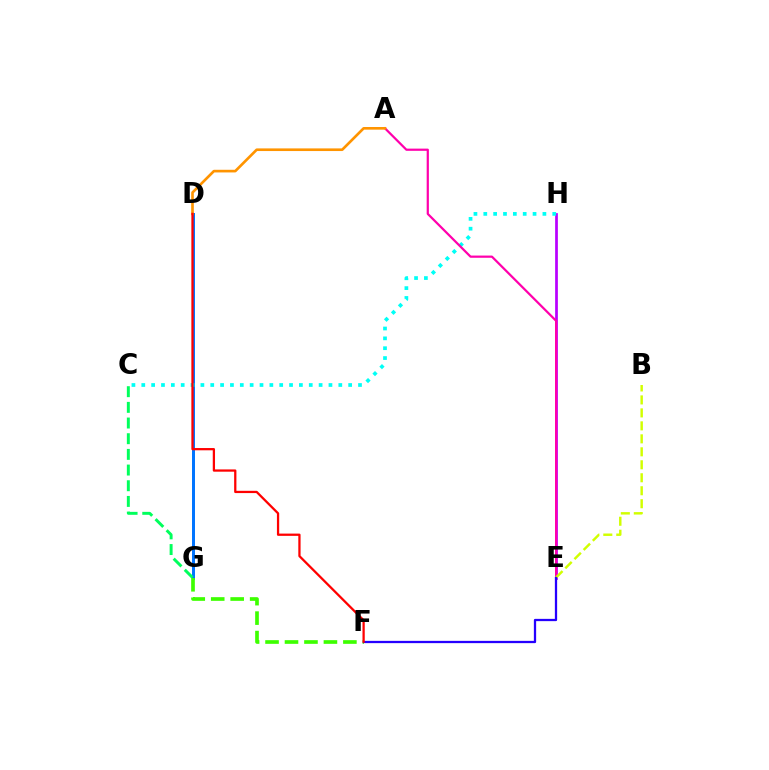{('E', 'H'): [{'color': '#b900ff', 'line_style': 'solid', 'thickness': 1.96}], ('D', 'G'): [{'color': '#0074ff', 'line_style': 'solid', 'thickness': 2.14}], ('C', 'H'): [{'color': '#00fff6', 'line_style': 'dotted', 'thickness': 2.68}], ('A', 'E'): [{'color': '#ff00ac', 'line_style': 'solid', 'thickness': 1.59}], ('B', 'E'): [{'color': '#d1ff00', 'line_style': 'dashed', 'thickness': 1.76}], ('F', 'G'): [{'color': '#3dff00', 'line_style': 'dashed', 'thickness': 2.64}], ('E', 'F'): [{'color': '#2500ff', 'line_style': 'solid', 'thickness': 1.64}], ('C', 'G'): [{'color': '#00ff5c', 'line_style': 'dashed', 'thickness': 2.13}], ('A', 'D'): [{'color': '#ff9400', 'line_style': 'solid', 'thickness': 1.91}], ('D', 'F'): [{'color': '#ff0000', 'line_style': 'solid', 'thickness': 1.63}]}